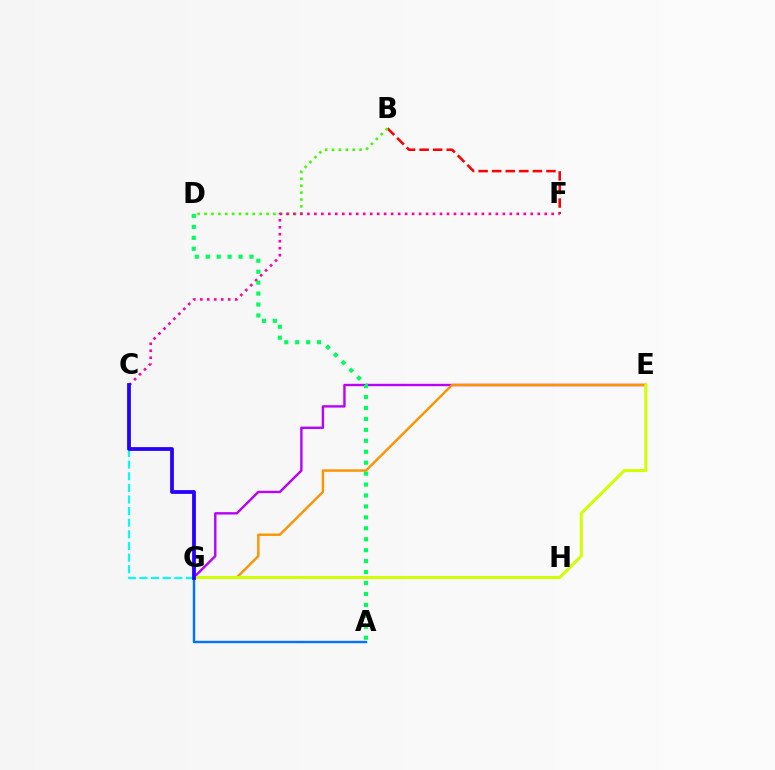{('B', 'F'): [{'color': '#ff0000', 'line_style': 'dashed', 'thickness': 1.84}], ('E', 'G'): [{'color': '#b900ff', 'line_style': 'solid', 'thickness': 1.72}, {'color': '#ff9400', 'line_style': 'solid', 'thickness': 1.75}, {'color': '#d1ff00', 'line_style': 'solid', 'thickness': 2.17}], ('B', 'D'): [{'color': '#3dff00', 'line_style': 'dotted', 'thickness': 1.87}], ('C', 'F'): [{'color': '#ff00ac', 'line_style': 'dotted', 'thickness': 1.9}], ('A', 'D'): [{'color': '#00ff5c', 'line_style': 'dotted', 'thickness': 2.97}], ('C', 'G'): [{'color': '#00fff6', 'line_style': 'dashed', 'thickness': 1.58}, {'color': '#2500ff', 'line_style': 'solid', 'thickness': 2.71}], ('A', 'G'): [{'color': '#0074ff', 'line_style': 'solid', 'thickness': 1.73}]}